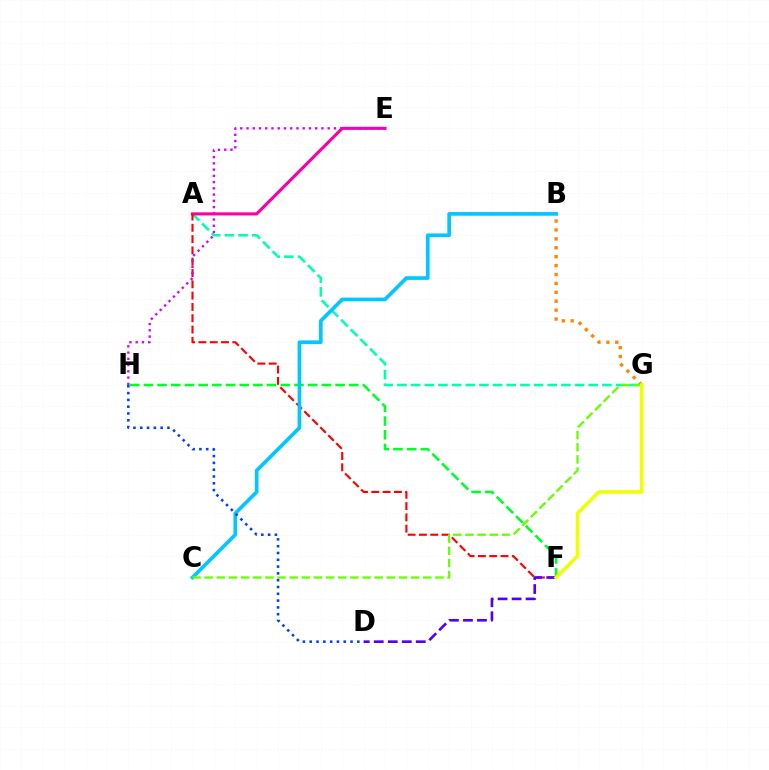{('A', 'G'): [{'color': '#00ffaf', 'line_style': 'dashed', 'thickness': 1.86}], ('A', 'E'): [{'color': '#ff00a0', 'line_style': 'solid', 'thickness': 2.23}], ('B', 'G'): [{'color': '#ff8800', 'line_style': 'dotted', 'thickness': 2.42}], ('A', 'F'): [{'color': '#ff0000', 'line_style': 'dashed', 'thickness': 1.54}], ('F', 'H'): [{'color': '#00ff27', 'line_style': 'dashed', 'thickness': 1.86}], ('B', 'C'): [{'color': '#00c7ff', 'line_style': 'solid', 'thickness': 2.64}], ('D', 'F'): [{'color': '#4f00ff', 'line_style': 'dashed', 'thickness': 1.9}], ('C', 'G'): [{'color': '#66ff00', 'line_style': 'dashed', 'thickness': 1.65}], ('D', 'H'): [{'color': '#003fff', 'line_style': 'dotted', 'thickness': 1.85}], ('E', 'H'): [{'color': '#d600ff', 'line_style': 'dotted', 'thickness': 1.7}], ('F', 'G'): [{'color': '#eeff00', 'line_style': 'solid', 'thickness': 2.54}]}